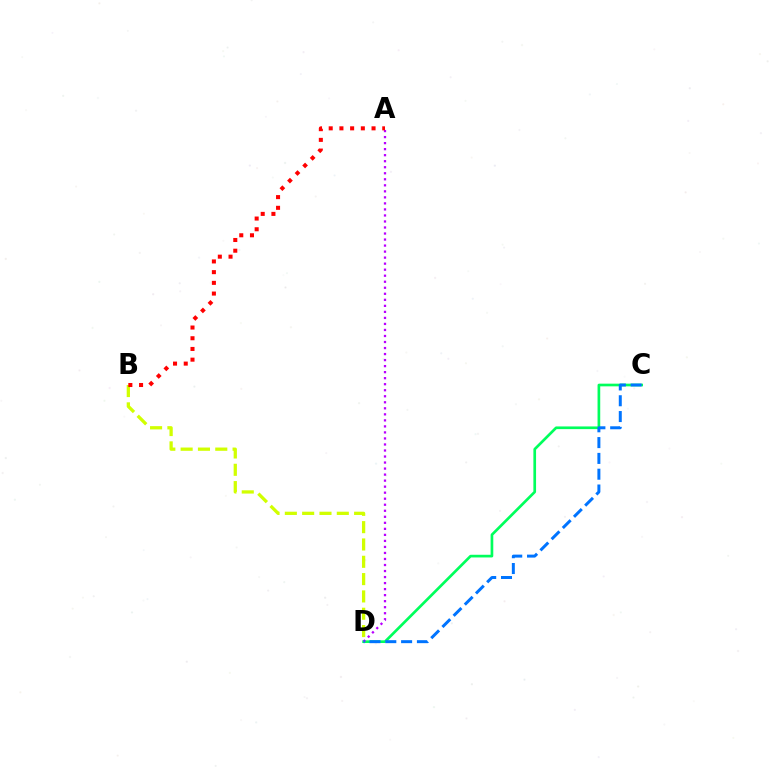{('B', 'D'): [{'color': '#d1ff00', 'line_style': 'dashed', 'thickness': 2.35}], ('C', 'D'): [{'color': '#00ff5c', 'line_style': 'solid', 'thickness': 1.93}, {'color': '#0074ff', 'line_style': 'dashed', 'thickness': 2.15}], ('A', 'D'): [{'color': '#b900ff', 'line_style': 'dotted', 'thickness': 1.64}], ('A', 'B'): [{'color': '#ff0000', 'line_style': 'dotted', 'thickness': 2.91}]}